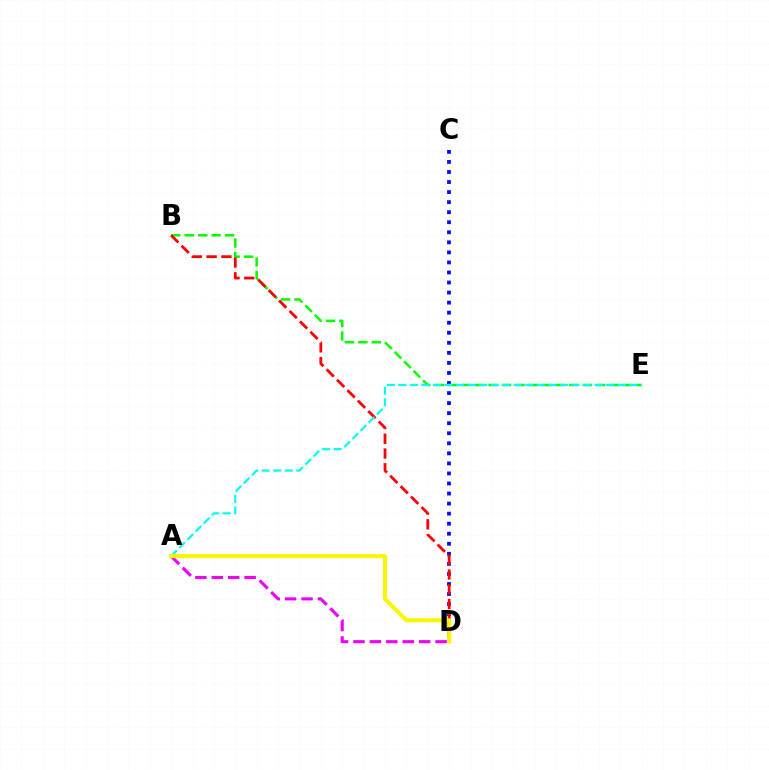{('C', 'D'): [{'color': '#0010ff', 'line_style': 'dotted', 'thickness': 2.73}], ('B', 'E'): [{'color': '#08ff00', 'line_style': 'dashed', 'thickness': 1.83}], ('A', 'D'): [{'color': '#ee00ff', 'line_style': 'dashed', 'thickness': 2.23}, {'color': '#fcf500', 'line_style': 'solid', 'thickness': 2.92}], ('B', 'D'): [{'color': '#ff0000', 'line_style': 'dashed', 'thickness': 2.0}], ('A', 'E'): [{'color': '#00fff6', 'line_style': 'dashed', 'thickness': 1.57}]}